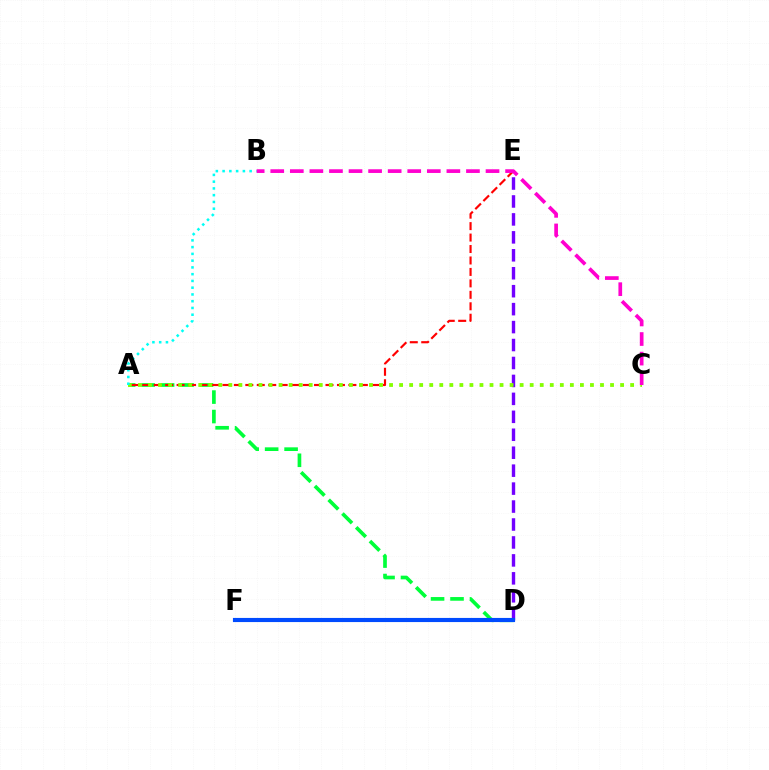{('A', 'D'): [{'color': '#00ff39', 'line_style': 'dashed', 'thickness': 2.64}], ('D', 'F'): [{'color': '#ffbd00', 'line_style': 'dashed', 'thickness': 1.61}, {'color': '#004bff', 'line_style': 'solid', 'thickness': 2.98}], ('D', 'E'): [{'color': '#7200ff', 'line_style': 'dashed', 'thickness': 2.44}], ('A', 'E'): [{'color': '#ff0000', 'line_style': 'dashed', 'thickness': 1.56}], ('A', 'C'): [{'color': '#84ff00', 'line_style': 'dotted', 'thickness': 2.73}], ('A', 'B'): [{'color': '#00fff6', 'line_style': 'dotted', 'thickness': 1.84}], ('B', 'C'): [{'color': '#ff00cf', 'line_style': 'dashed', 'thickness': 2.66}]}